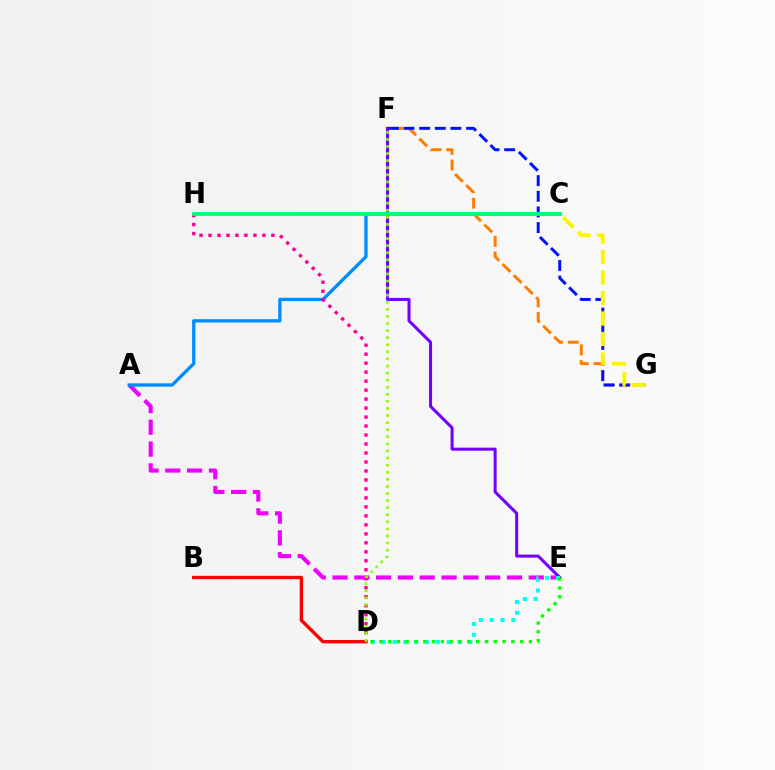{('A', 'E'): [{'color': '#ee00ff', 'line_style': 'dashed', 'thickness': 2.96}], ('F', 'G'): [{'color': '#ff7c00', 'line_style': 'dashed', 'thickness': 2.13}, {'color': '#0010ff', 'line_style': 'dashed', 'thickness': 2.12}], ('A', 'C'): [{'color': '#008cff', 'line_style': 'solid', 'thickness': 2.37}], ('E', 'F'): [{'color': '#7200ff', 'line_style': 'solid', 'thickness': 2.18}], ('B', 'D'): [{'color': '#ff0000', 'line_style': 'solid', 'thickness': 2.44}], ('D', 'H'): [{'color': '#ff0094', 'line_style': 'dotted', 'thickness': 2.44}], ('D', 'E'): [{'color': '#00fff6', 'line_style': 'dotted', 'thickness': 2.94}, {'color': '#08ff00', 'line_style': 'dotted', 'thickness': 2.39}], ('C', 'G'): [{'color': '#fcf500', 'line_style': 'dashed', 'thickness': 2.78}], ('D', 'F'): [{'color': '#84ff00', 'line_style': 'dotted', 'thickness': 1.92}], ('C', 'H'): [{'color': '#00ff74', 'line_style': 'solid', 'thickness': 2.68}]}